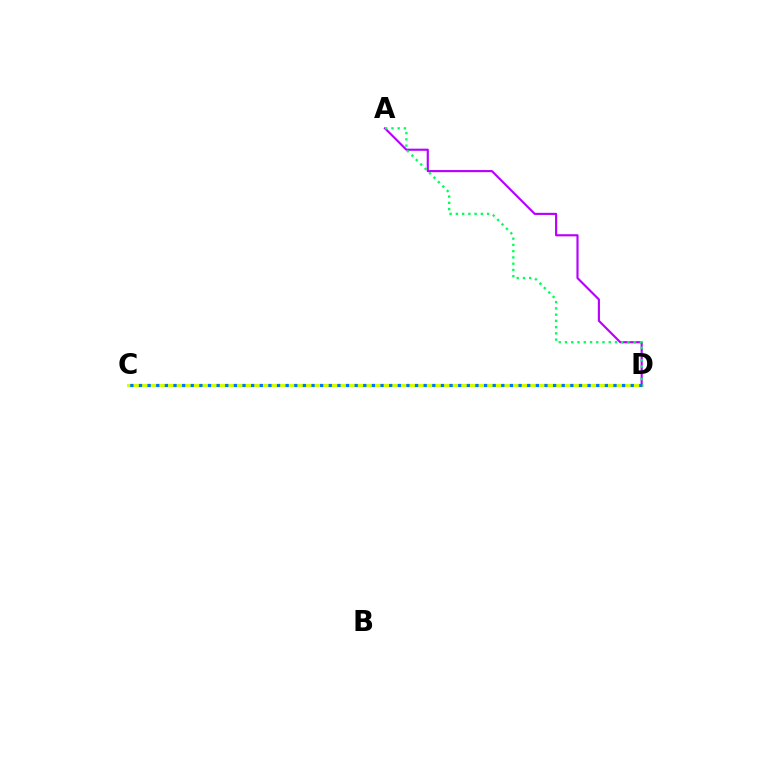{('A', 'D'): [{'color': '#b900ff', 'line_style': 'solid', 'thickness': 1.55}, {'color': '#00ff5c', 'line_style': 'dotted', 'thickness': 1.7}], ('C', 'D'): [{'color': '#ff0000', 'line_style': 'dotted', 'thickness': 2.09}, {'color': '#d1ff00', 'line_style': 'solid', 'thickness': 2.12}, {'color': '#0074ff', 'line_style': 'dotted', 'thickness': 2.34}]}